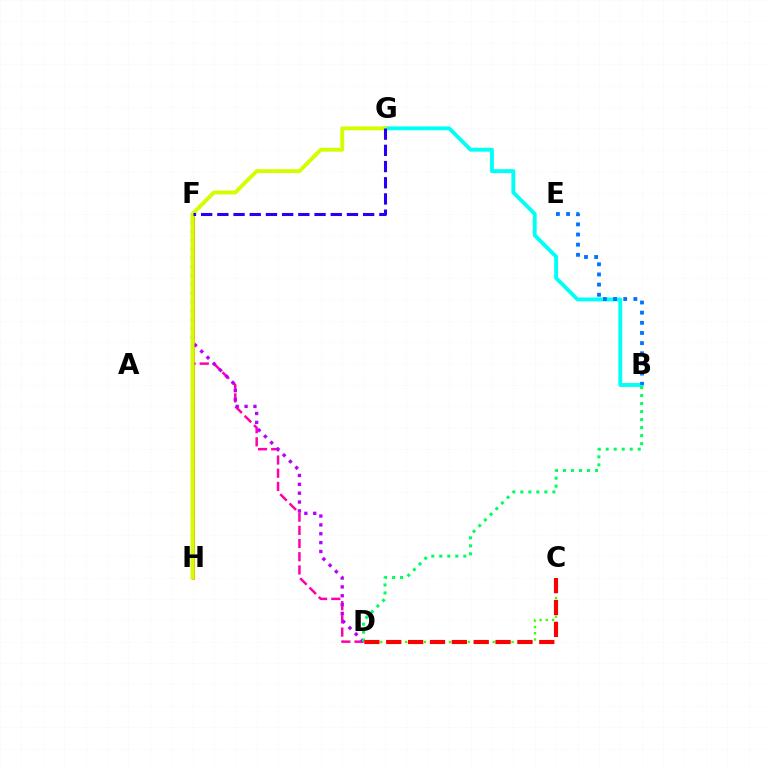{('F', 'H'): [{'color': '#ff9400', 'line_style': 'solid', 'thickness': 2.06}], ('C', 'D'): [{'color': '#3dff00', 'line_style': 'dotted', 'thickness': 1.7}, {'color': '#ff0000', 'line_style': 'dashed', 'thickness': 2.97}], ('D', 'F'): [{'color': '#ff00ac', 'line_style': 'dashed', 'thickness': 1.79}, {'color': '#b900ff', 'line_style': 'dotted', 'thickness': 2.41}], ('B', 'G'): [{'color': '#00fff6', 'line_style': 'solid', 'thickness': 2.79}], ('G', 'H'): [{'color': '#d1ff00', 'line_style': 'solid', 'thickness': 2.8}], ('B', 'E'): [{'color': '#0074ff', 'line_style': 'dotted', 'thickness': 2.76}], ('B', 'D'): [{'color': '#00ff5c', 'line_style': 'dotted', 'thickness': 2.18}], ('F', 'G'): [{'color': '#2500ff', 'line_style': 'dashed', 'thickness': 2.2}]}